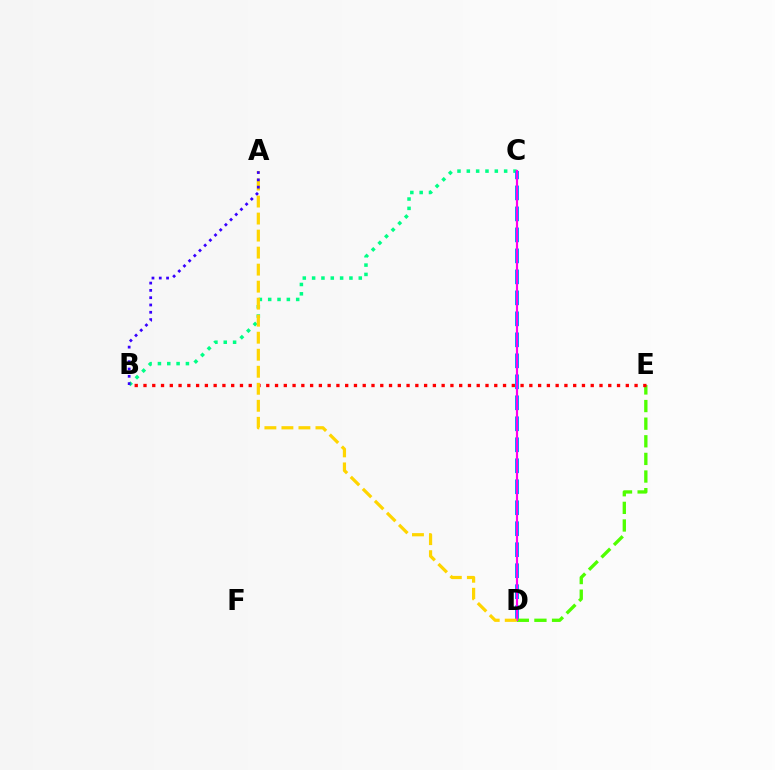{('B', 'C'): [{'color': '#00ff86', 'line_style': 'dotted', 'thickness': 2.54}], ('C', 'D'): [{'color': '#009eff', 'line_style': 'dashed', 'thickness': 2.85}, {'color': '#ff00ed', 'line_style': 'solid', 'thickness': 1.55}], ('D', 'E'): [{'color': '#4fff00', 'line_style': 'dashed', 'thickness': 2.39}], ('B', 'E'): [{'color': '#ff0000', 'line_style': 'dotted', 'thickness': 2.38}], ('A', 'D'): [{'color': '#ffd500', 'line_style': 'dashed', 'thickness': 2.31}], ('A', 'B'): [{'color': '#3700ff', 'line_style': 'dotted', 'thickness': 1.98}]}